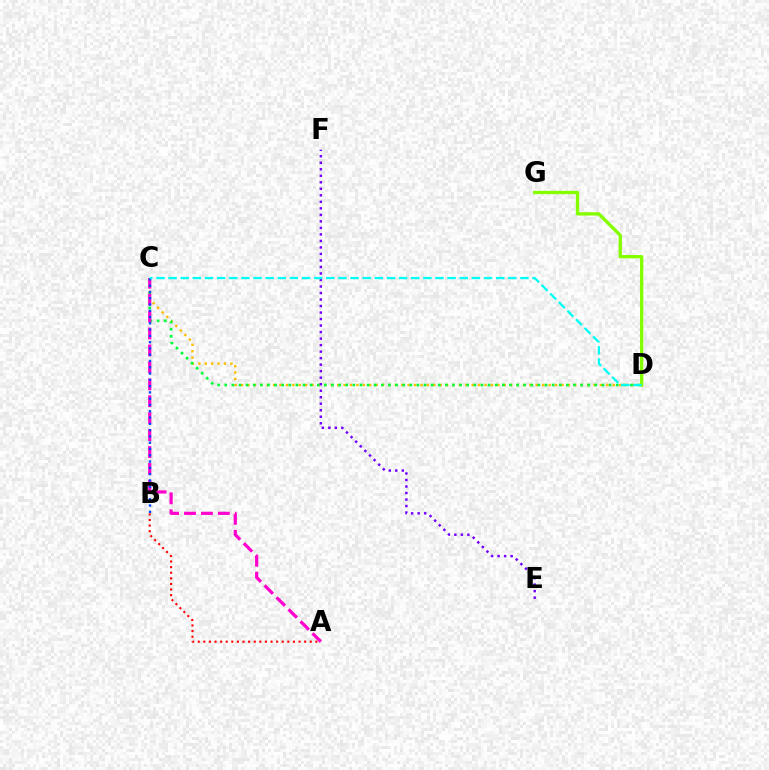{('A', 'B'): [{'color': '#ff0000', 'line_style': 'dotted', 'thickness': 1.52}], ('C', 'D'): [{'color': '#ffbd00', 'line_style': 'dotted', 'thickness': 1.74}, {'color': '#00ff39', 'line_style': 'dotted', 'thickness': 1.93}, {'color': '#00fff6', 'line_style': 'dashed', 'thickness': 1.65}], ('A', 'C'): [{'color': '#ff00cf', 'line_style': 'dashed', 'thickness': 2.3}], ('E', 'F'): [{'color': '#7200ff', 'line_style': 'dotted', 'thickness': 1.77}], ('B', 'C'): [{'color': '#004bff', 'line_style': 'dotted', 'thickness': 1.71}], ('D', 'G'): [{'color': '#84ff00', 'line_style': 'solid', 'thickness': 2.39}]}